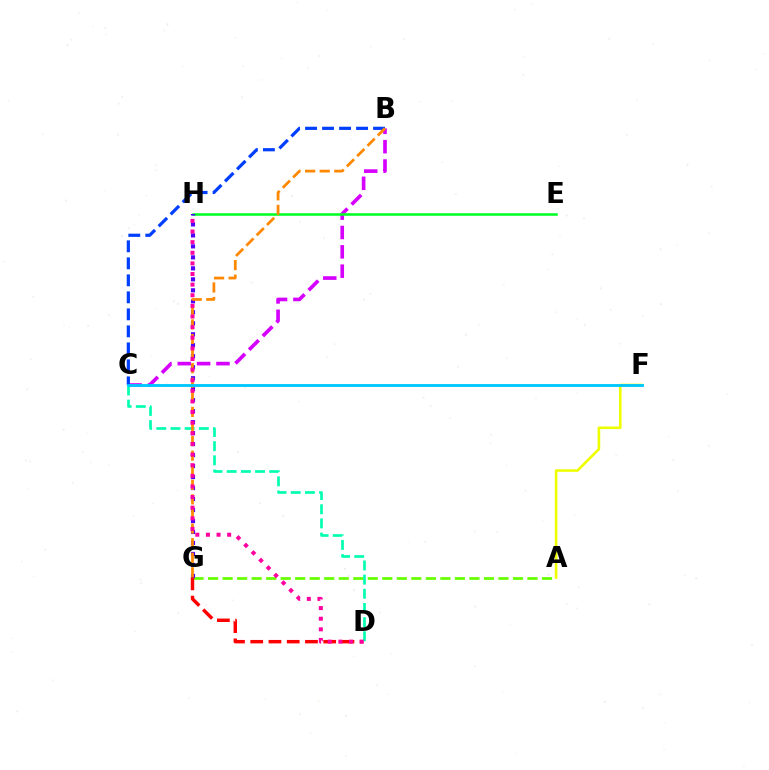{('A', 'G'): [{'color': '#66ff00', 'line_style': 'dashed', 'thickness': 1.97}], ('A', 'F'): [{'color': '#eeff00', 'line_style': 'solid', 'thickness': 1.87}], ('B', 'C'): [{'color': '#d600ff', 'line_style': 'dashed', 'thickness': 2.63}, {'color': '#003fff', 'line_style': 'dashed', 'thickness': 2.31}], ('E', 'H'): [{'color': '#00ff27', 'line_style': 'solid', 'thickness': 1.84}], ('G', 'H'): [{'color': '#4f00ff', 'line_style': 'dotted', 'thickness': 2.98}], ('D', 'G'): [{'color': '#ff0000', 'line_style': 'dashed', 'thickness': 2.48}], ('C', 'D'): [{'color': '#00ffaf', 'line_style': 'dashed', 'thickness': 1.93}], ('B', 'G'): [{'color': '#ff8800', 'line_style': 'dashed', 'thickness': 1.98}], ('C', 'F'): [{'color': '#00c7ff', 'line_style': 'solid', 'thickness': 2.06}], ('D', 'H'): [{'color': '#ff00a0', 'line_style': 'dotted', 'thickness': 2.89}]}